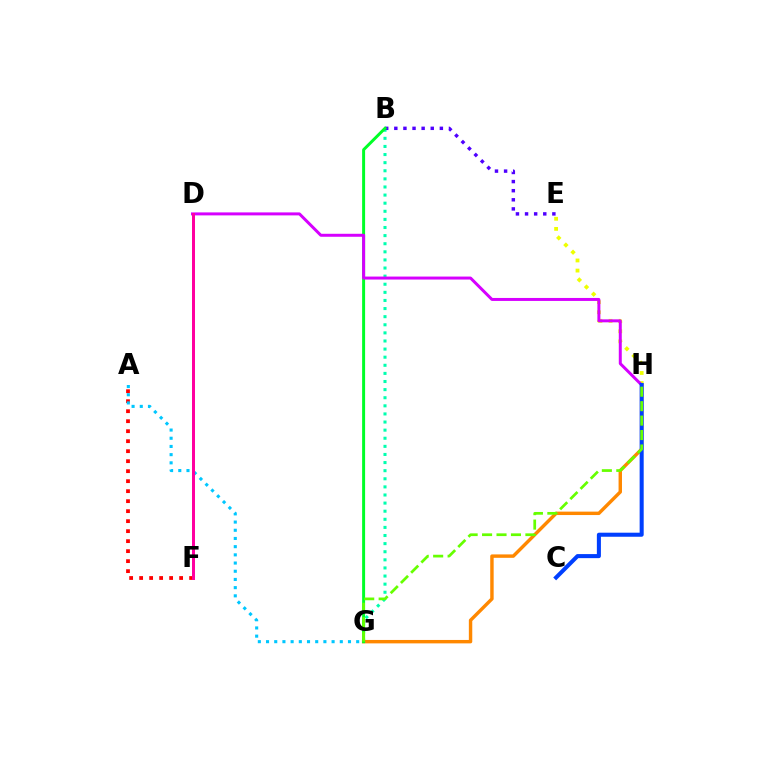{('B', 'G'): [{'color': '#00ffaf', 'line_style': 'dotted', 'thickness': 2.2}, {'color': '#00ff27', 'line_style': 'solid', 'thickness': 2.14}], ('G', 'H'): [{'color': '#ff8800', 'line_style': 'solid', 'thickness': 2.46}, {'color': '#66ff00', 'line_style': 'dashed', 'thickness': 1.96}], ('E', 'H'): [{'color': '#eeff00', 'line_style': 'dotted', 'thickness': 2.75}], ('A', 'F'): [{'color': '#ff0000', 'line_style': 'dotted', 'thickness': 2.72}], ('B', 'E'): [{'color': '#4f00ff', 'line_style': 'dotted', 'thickness': 2.47}], ('D', 'H'): [{'color': '#d600ff', 'line_style': 'solid', 'thickness': 2.15}], ('C', 'H'): [{'color': '#003fff', 'line_style': 'solid', 'thickness': 2.92}], ('A', 'G'): [{'color': '#00c7ff', 'line_style': 'dotted', 'thickness': 2.23}], ('D', 'F'): [{'color': '#ff00a0', 'line_style': 'solid', 'thickness': 2.15}]}